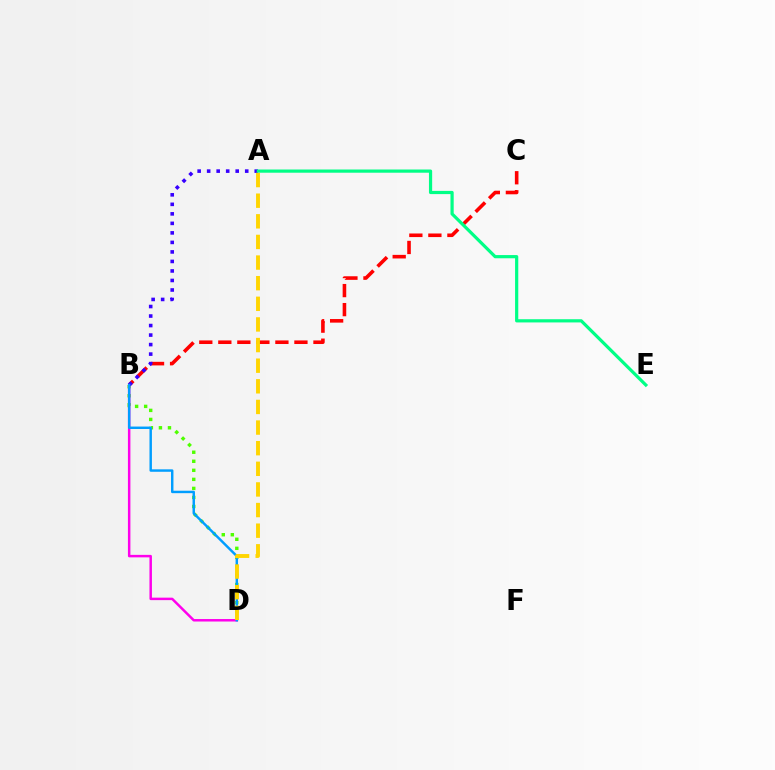{('B', 'D'): [{'color': '#4fff00', 'line_style': 'dotted', 'thickness': 2.46}, {'color': '#ff00ed', 'line_style': 'solid', 'thickness': 1.79}, {'color': '#009eff', 'line_style': 'solid', 'thickness': 1.76}], ('B', 'C'): [{'color': '#ff0000', 'line_style': 'dashed', 'thickness': 2.58}], ('A', 'B'): [{'color': '#3700ff', 'line_style': 'dotted', 'thickness': 2.59}], ('A', 'E'): [{'color': '#00ff86', 'line_style': 'solid', 'thickness': 2.31}], ('A', 'D'): [{'color': '#ffd500', 'line_style': 'dashed', 'thickness': 2.8}]}